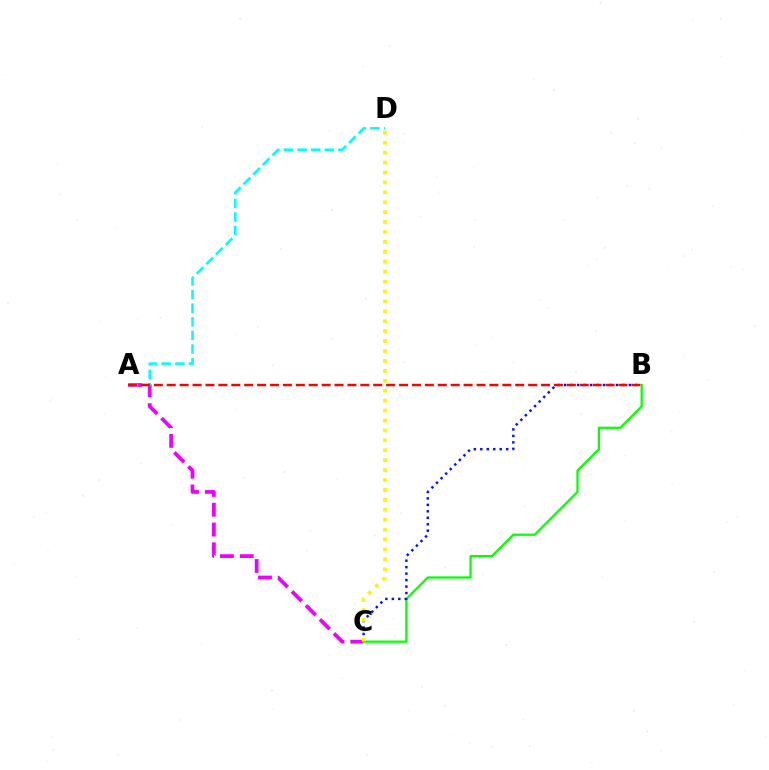{('A', 'C'): [{'color': '#ee00ff', 'line_style': 'dashed', 'thickness': 2.69}], ('B', 'C'): [{'color': '#08ff00', 'line_style': 'solid', 'thickness': 1.63}, {'color': '#0010ff', 'line_style': 'dotted', 'thickness': 1.76}], ('A', 'D'): [{'color': '#00fff6', 'line_style': 'dashed', 'thickness': 1.85}], ('A', 'B'): [{'color': '#ff0000', 'line_style': 'dashed', 'thickness': 1.75}], ('C', 'D'): [{'color': '#fcf500', 'line_style': 'dotted', 'thickness': 2.7}]}